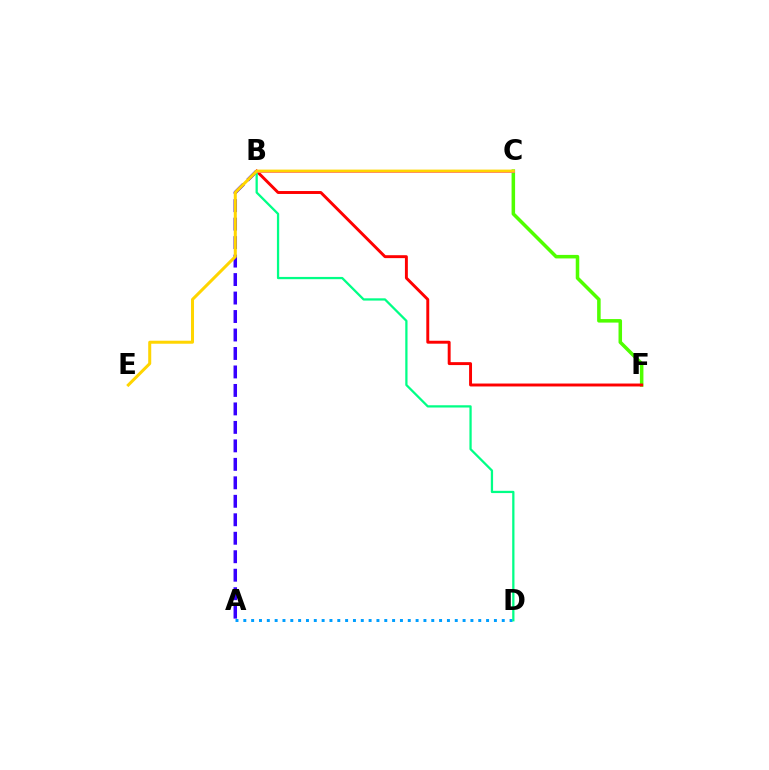{('C', 'F'): [{'color': '#4fff00', 'line_style': 'solid', 'thickness': 2.54}], ('A', 'D'): [{'color': '#009eff', 'line_style': 'dotted', 'thickness': 2.13}], ('A', 'B'): [{'color': '#3700ff', 'line_style': 'dashed', 'thickness': 2.51}], ('B', 'F'): [{'color': '#ff0000', 'line_style': 'solid', 'thickness': 2.11}], ('B', 'D'): [{'color': '#00ff86', 'line_style': 'solid', 'thickness': 1.63}], ('B', 'C'): [{'color': '#ff00ed', 'line_style': 'solid', 'thickness': 1.95}], ('C', 'E'): [{'color': '#ffd500', 'line_style': 'solid', 'thickness': 2.18}]}